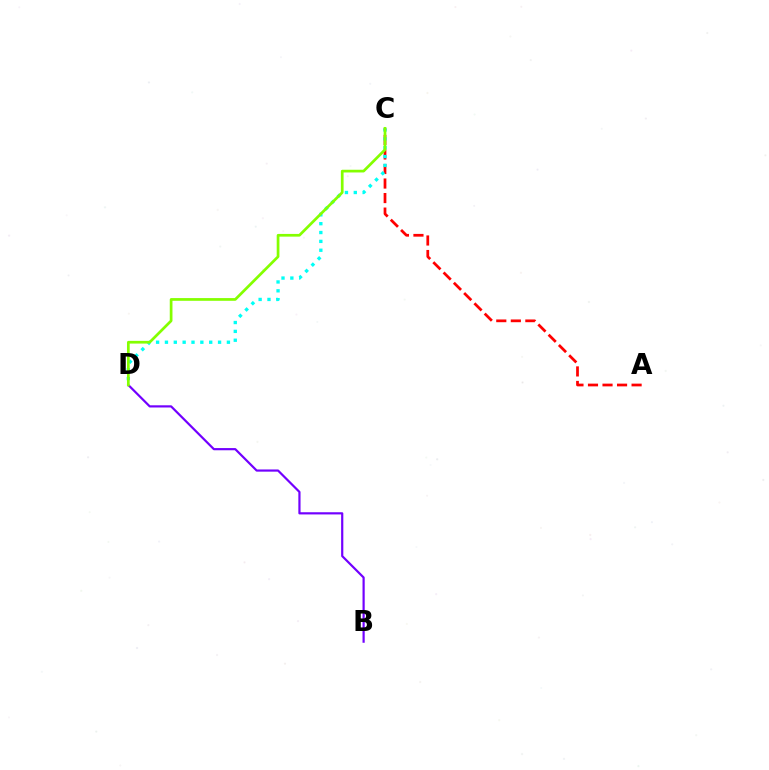{('A', 'C'): [{'color': '#ff0000', 'line_style': 'dashed', 'thickness': 1.97}], ('C', 'D'): [{'color': '#00fff6', 'line_style': 'dotted', 'thickness': 2.41}, {'color': '#84ff00', 'line_style': 'solid', 'thickness': 1.95}], ('B', 'D'): [{'color': '#7200ff', 'line_style': 'solid', 'thickness': 1.58}]}